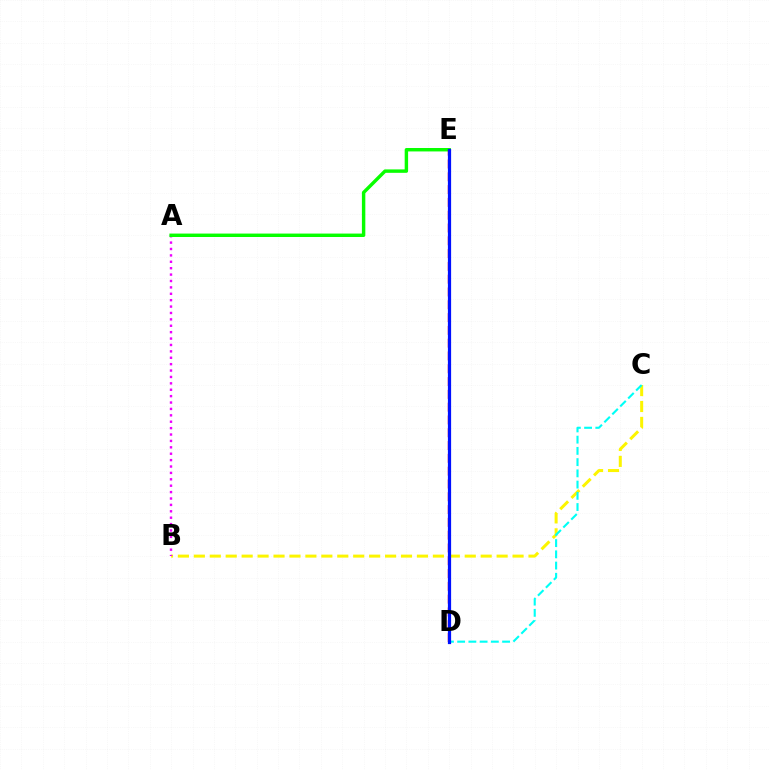{('B', 'C'): [{'color': '#fcf500', 'line_style': 'dashed', 'thickness': 2.16}], ('C', 'D'): [{'color': '#00fff6', 'line_style': 'dashed', 'thickness': 1.53}], ('A', 'B'): [{'color': '#ee00ff', 'line_style': 'dotted', 'thickness': 1.74}], ('A', 'E'): [{'color': '#08ff00', 'line_style': 'solid', 'thickness': 2.47}], ('D', 'E'): [{'color': '#ff0000', 'line_style': 'dashed', 'thickness': 1.74}, {'color': '#0010ff', 'line_style': 'solid', 'thickness': 2.32}]}